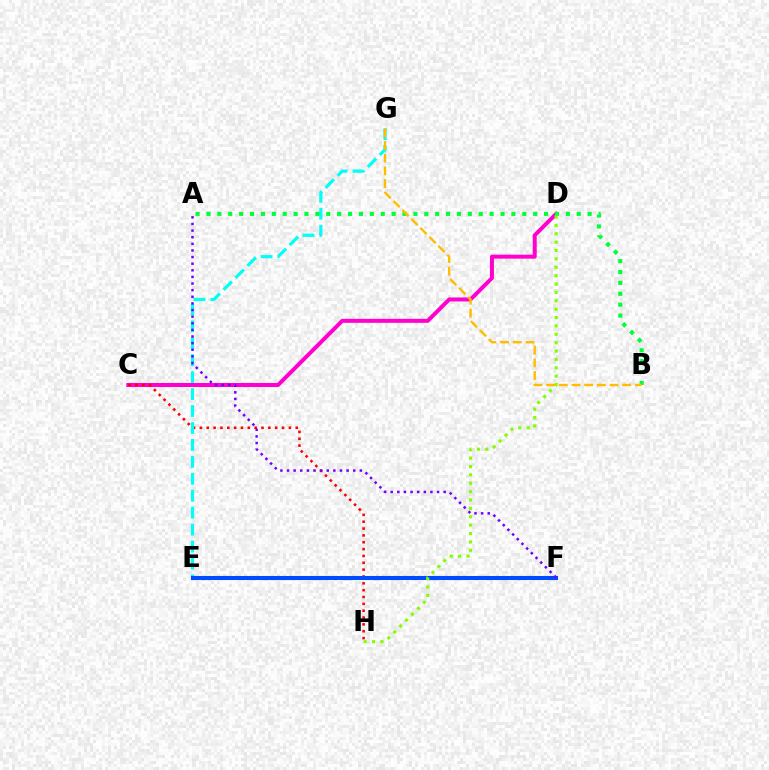{('C', 'D'): [{'color': '#ff00cf', 'line_style': 'solid', 'thickness': 2.87}], ('C', 'H'): [{'color': '#ff0000', 'line_style': 'dotted', 'thickness': 1.86}], ('E', 'G'): [{'color': '#00fff6', 'line_style': 'dashed', 'thickness': 2.3}], ('A', 'B'): [{'color': '#00ff39', 'line_style': 'dotted', 'thickness': 2.96}], ('E', 'F'): [{'color': '#004bff', 'line_style': 'solid', 'thickness': 2.93}], ('D', 'H'): [{'color': '#84ff00', 'line_style': 'dotted', 'thickness': 2.28}], ('B', 'G'): [{'color': '#ffbd00', 'line_style': 'dashed', 'thickness': 1.72}], ('A', 'F'): [{'color': '#7200ff', 'line_style': 'dotted', 'thickness': 1.8}]}